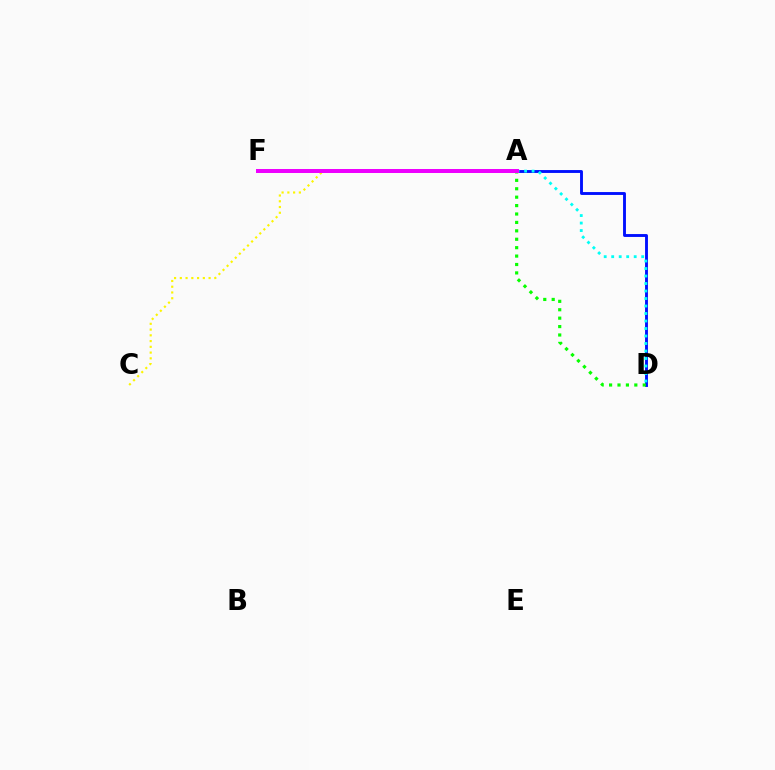{('A', 'F'): [{'color': '#ff0000', 'line_style': 'dotted', 'thickness': 1.77}, {'color': '#ee00ff', 'line_style': 'solid', 'thickness': 2.87}], ('A', 'D'): [{'color': '#0010ff', 'line_style': 'solid', 'thickness': 2.08}, {'color': '#08ff00', 'line_style': 'dotted', 'thickness': 2.29}, {'color': '#00fff6', 'line_style': 'dotted', 'thickness': 2.04}], ('A', 'C'): [{'color': '#fcf500', 'line_style': 'dotted', 'thickness': 1.56}]}